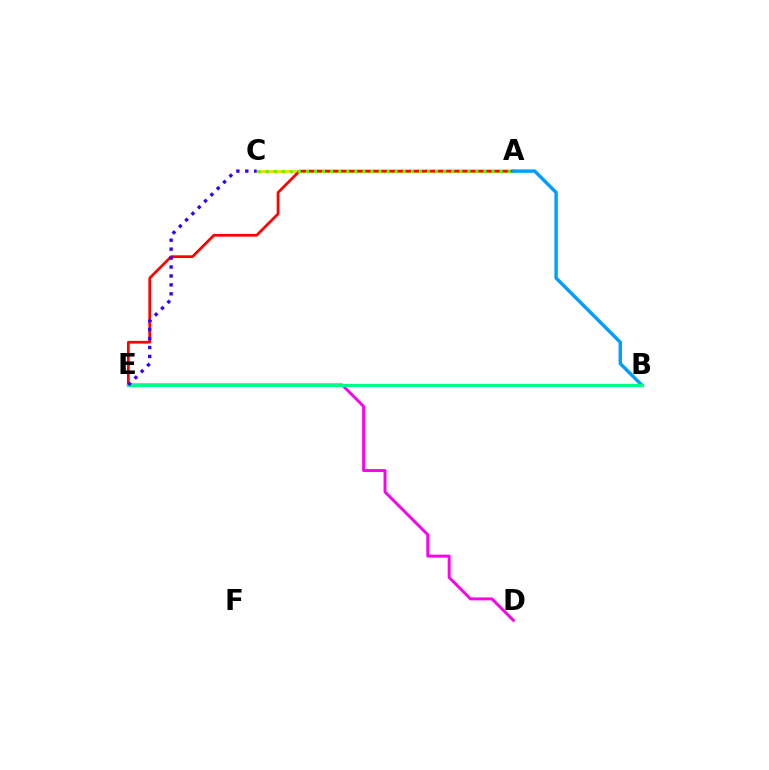{('A', 'C'): [{'color': '#ffd500', 'line_style': 'solid', 'thickness': 2.05}, {'color': '#4fff00', 'line_style': 'dotted', 'thickness': 2.19}], ('D', 'E'): [{'color': '#ff00ed', 'line_style': 'solid', 'thickness': 2.12}], ('A', 'E'): [{'color': '#ff0000', 'line_style': 'solid', 'thickness': 1.96}], ('A', 'B'): [{'color': '#009eff', 'line_style': 'solid', 'thickness': 2.46}], ('B', 'E'): [{'color': '#00ff86', 'line_style': 'solid', 'thickness': 2.27}], ('C', 'E'): [{'color': '#3700ff', 'line_style': 'dotted', 'thickness': 2.43}]}